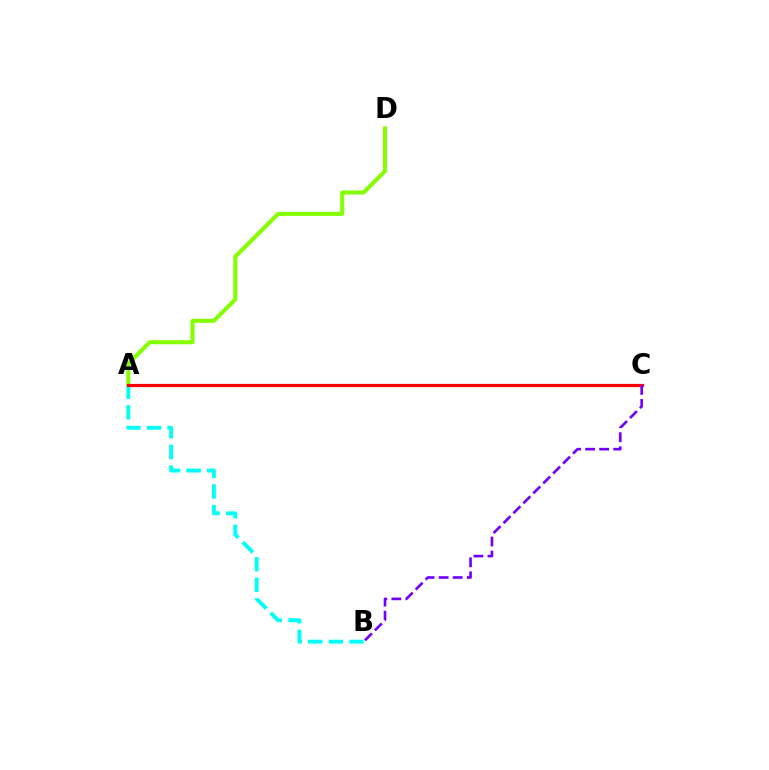{('A', 'D'): [{'color': '#84ff00', 'line_style': 'solid', 'thickness': 2.91}], ('A', 'B'): [{'color': '#00fff6', 'line_style': 'dashed', 'thickness': 2.8}], ('A', 'C'): [{'color': '#ff0000', 'line_style': 'solid', 'thickness': 2.31}], ('B', 'C'): [{'color': '#7200ff', 'line_style': 'dashed', 'thickness': 1.91}]}